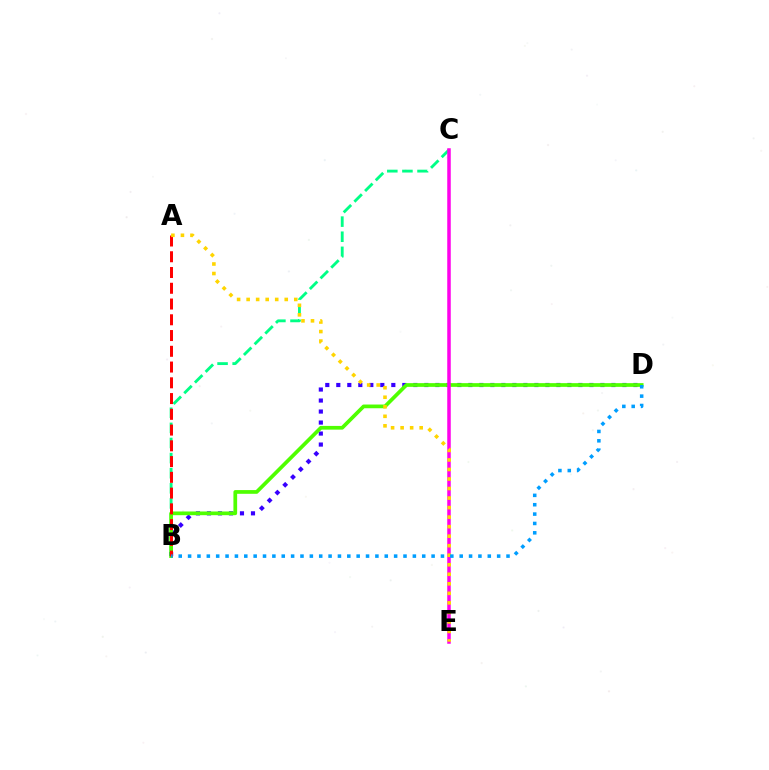{('B', 'C'): [{'color': '#00ff86', 'line_style': 'dashed', 'thickness': 2.05}], ('B', 'D'): [{'color': '#3700ff', 'line_style': 'dotted', 'thickness': 2.99}, {'color': '#4fff00', 'line_style': 'solid', 'thickness': 2.68}, {'color': '#009eff', 'line_style': 'dotted', 'thickness': 2.54}], ('A', 'B'): [{'color': '#ff0000', 'line_style': 'dashed', 'thickness': 2.14}], ('C', 'E'): [{'color': '#ff00ed', 'line_style': 'solid', 'thickness': 2.52}], ('A', 'E'): [{'color': '#ffd500', 'line_style': 'dotted', 'thickness': 2.59}]}